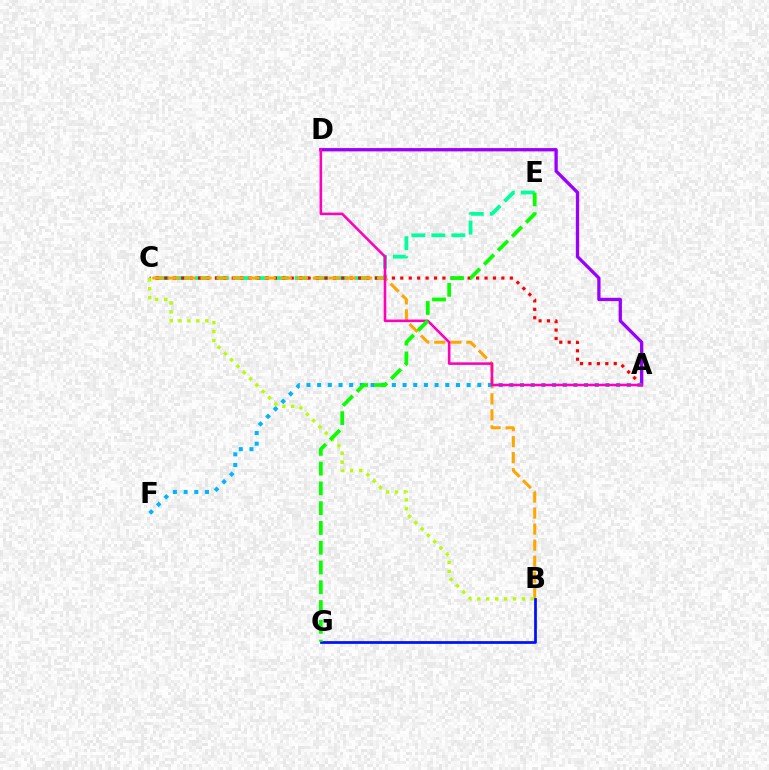{('C', 'E'): [{'color': '#00ff9d', 'line_style': 'dashed', 'thickness': 2.71}], ('A', 'C'): [{'color': '#ff0000', 'line_style': 'dotted', 'thickness': 2.29}], ('B', 'C'): [{'color': '#ffa500', 'line_style': 'dashed', 'thickness': 2.18}, {'color': '#b3ff00', 'line_style': 'dotted', 'thickness': 2.42}], ('A', 'D'): [{'color': '#9b00ff', 'line_style': 'solid', 'thickness': 2.37}, {'color': '#ff00bd', 'line_style': 'solid', 'thickness': 1.85}], ('B', 'G'): [{'color': '#0010ff', 'line_style': 'solid', 'thickness': 1.97}], ('A', 'F'): [{'color': '#00b5ff', 'line_style': 'dotted', 'thickness': 2.9}], ('E', 'G'): [{'color': '#08ff00', 'line_style': 'dashed', 'thickness': 2.69}]}